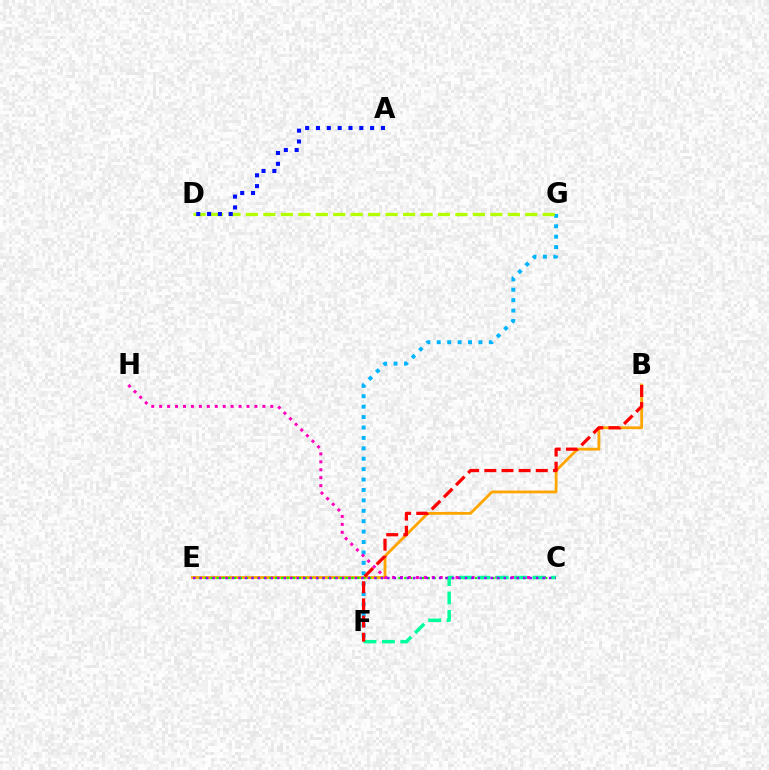{('F', 'G'): [{'color': '#00b5ff', 'line_style': 'dotted', 'thickness': 2.83}], ('B', 'E'): [{'color': '#ffa500', 'line_style': 'solid', 'thickness': 2.03}], ('C', 'E'): [{'color': '#08ff00', 'line_style': 'dotted', 'thickness': 1.59}, {'color': '#9b00ff', 'line_style': 'dotted', 'thickness': 1.76}], ('C', 'H'): [{'color': '#ff00bd', 'line_style': 'dotted', 'thickness': 2.16}], ('C', 'F'): [{'color': '#00ff9d', 'line_style': 'dashed', 'thickness': 2.5}], ('D', 'G'): [{'color': '#b3ff00', 'line_style': 'dashed', 'thickness': 2.37}], ('B', 'F'): [{'color': '#ff0000', 'line_style': 'dashed', 'thickness': 2.33}], ('A', 'D'): [{'color': '#0010ff', 'line_style': 'dotted', 'thickness': 2.94}]}